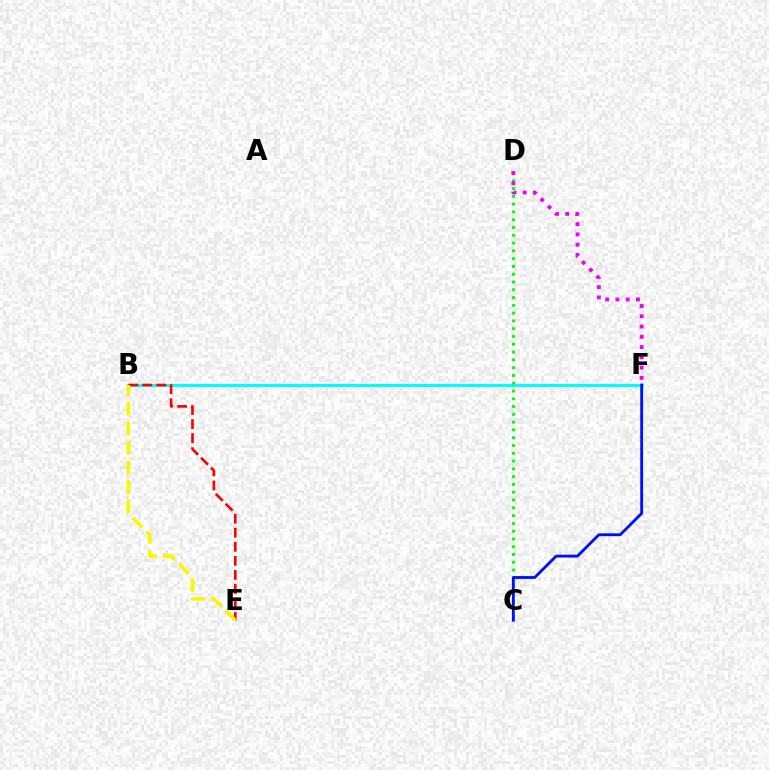{('B', 'F'): [{'color': '#00fff6', 'line_style': 'solid', 'thickness': 2.16}], ('B', 'E'): [{'color': '#ff0000', 'line_style': 'dashed', 'thickness': 1.91}, {'color': '#fcf500', 'line_style': 'dashed', 'thickness': 2.66}], ('C', 'D'): [{'color': '#08ff00', 'line_style': 'dotted', 'thickness': 2.12}], ('C', 'F'): [{'color': '#0010ff', 'line_style': 'solid', 'thickness': 2.05}], ('D', 'F'): [{'color': '#ee00ff', 'line_style': 'dotted', 'thickness': 2.79}]}